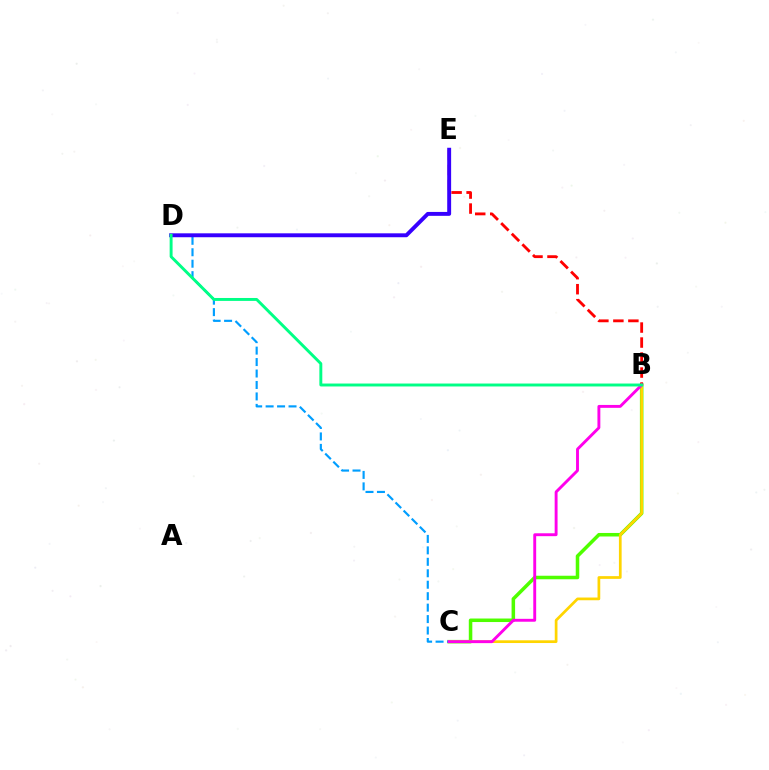{('B', 'C'): [{'color': '#4fff00', 'line_style': 'solid', 'thickness': 2.54}, {'color': '#ffd500', 'line_style': 'solid', 'thickness': 1.96}, {'color': '#ff00ed', 'line_style': 'solid', 'thickness': 2.08}], ('B', 'E'): [{'color': '#ff0000', 'line_style': 'dashed', 'thickness': 2.04}], ('C', 'D'): [{'color': '#009eff', 'line_style': 'dashed', 'thickness': 1.56}], ('D', 'E'): [{'color': '#3700ff', 'line_style': 'solid', 'thickness': 2.82}], ('B', 'D'): [{'color': '#00ff86', 'line_style': 'solid', 'thickness': 2.11}]}